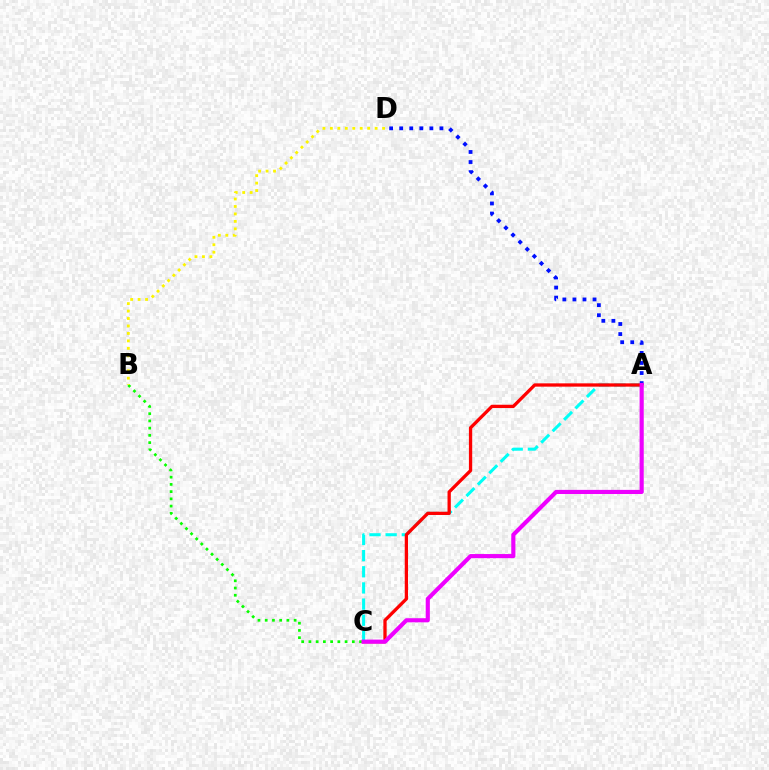{('B', 'C'): [{'color': '#08ff00', 'line_style': 'dotted', 'thickness': 1.97}], ('B', 'D'): [{'color': '#fcf500', 'line_style': 'dotted', 'thickness': 2.03}], ('A', 'D'): [{'color': '#0010ff', 'line_style': 'dotted', 'thickness': 2.73}], ('A', 'C'): [{'color': '#00fff6', 'line_style': 'dashed', 'thickness': 2.19}, {'color': '#ff0000', 'line_style': 'solid', 'thickness': 2.37}, {'color': '#ee00ff', 'line_style': 'solid', 'thickness': 2.97}]}